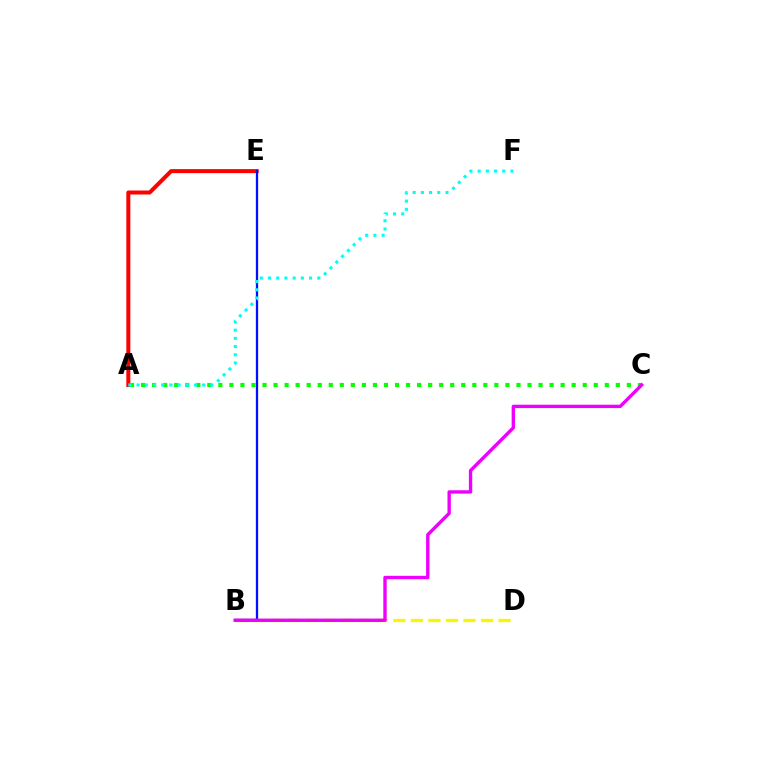{('A', 'E'): [{'color': '#ff0000', 'line_style': 'solid', 'thickness': 2.88}], ('A', 'C'): [{'color': '#08ff00', 'line_style': 'dotted', 'thickness': 3.0}], ('B', 'D'): [{'color': '#fcf500', 'line_style': 'dashed', 'thickness': 2.38}], ('B', 'E'): [{'color': '#0010ff', 'line_style': 'solid', 'thickness': 1.64}], ('B', 'C'): [{'color': '#ee00ff', 'line_style': 'solid', 'thickness': 2.43}], ('A', 'F'): [{'color': '#00fff6', 'line_style': 'dotted', 'thickness': 2.23}]}